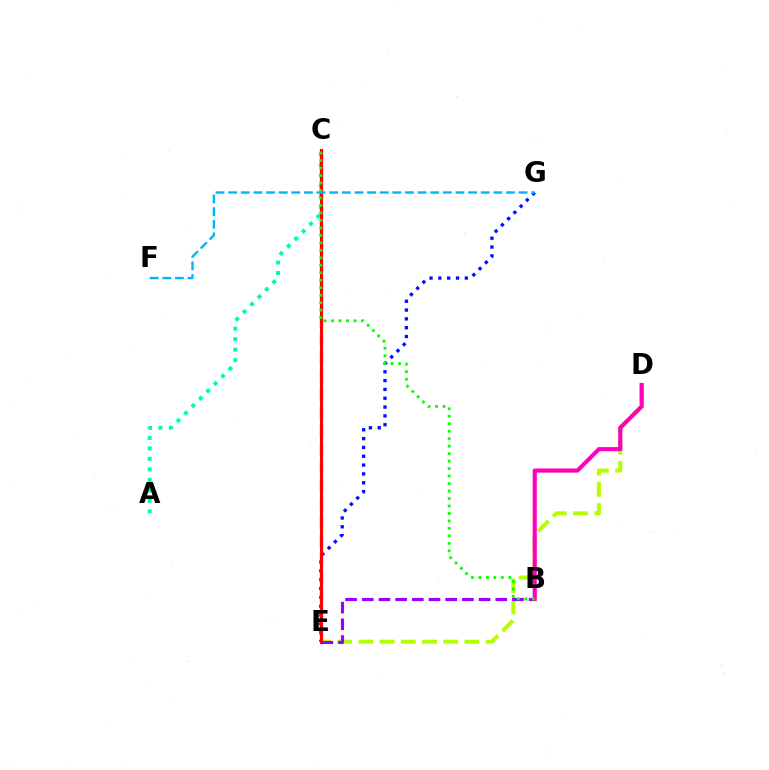{('D', 'E'): [{'color': '#b3ff00', 'line_style': 'dashed', 'thickness': 2.88}], ('E', 'G'): [{'color': '#0010ff', 'line_style': 'dotted', 'thickness': 2.4}], ('C', 'E'): [{'color': '#ffa500', 'line_style': 'dashed', 'thickness': 2.48}, {'color': '#ff0000', 'line_style': 'solid', 'thickness': 2.21}], ('A', 'C'): [{'color': '#00ff9d', 'line_style': 'dotted', 'thickness': 2.85}], ('B', 'E'): [{'color': '#9b00ff', 'line_style': 'dashed', 'thickness': 2.27}], ('B', 'D'): [{'color': '#ff00bd', 'line_style': 'solid', 'thickness': 2.98}], ('F', 'G'): [{'color': '#00b5ff', 'line_style': 'dashed', 'thickness': 1.72}], ('B', 'C'): [{'color': '#08ff00', 'line_style': 'dotted', 'thickness': 2.03}]}